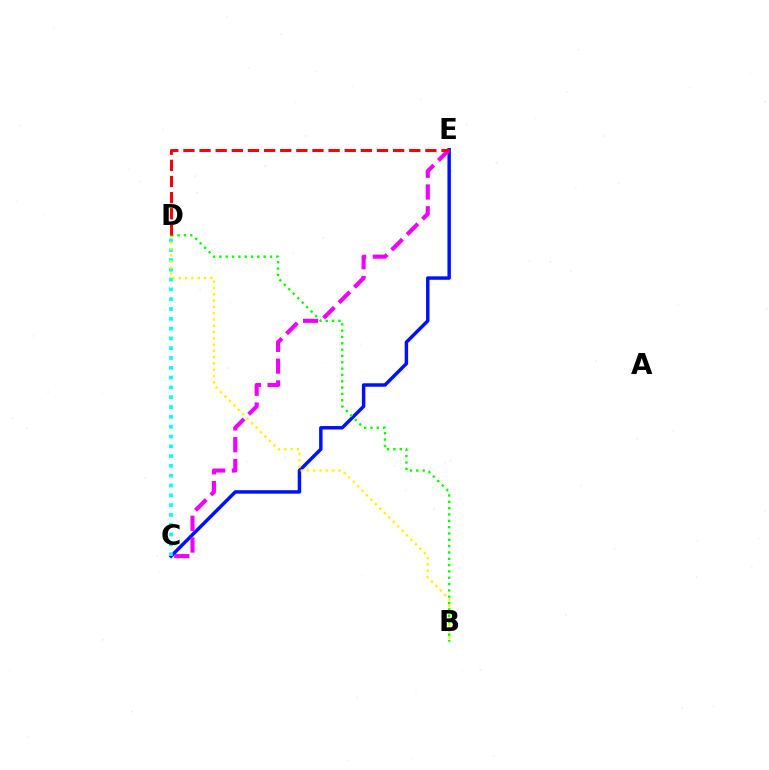{('C', 'E'): [{'color': '#0010ff', 'line_style': 'solid', 'thickness': 2.49}, {'color': '#ee00ff', 'line_style': 'dashed', 'thickness': 2.96}], ('C', 'D'): [{'color': '#00fff6', 'line_style': 'dotted', 'thickness': 2.66}], ('B', 'D'): [{'color': '#fcf500', 'line_style': 'dotted', 'thickness': 1.71}, {'color': '#08ff00', 'line_style': 'dotted', 'thickness': 1.72}], ('D', 'E'): [{'color': '#ff0000', 'line_style': 'dashed', 'thickness': 2.19}]}